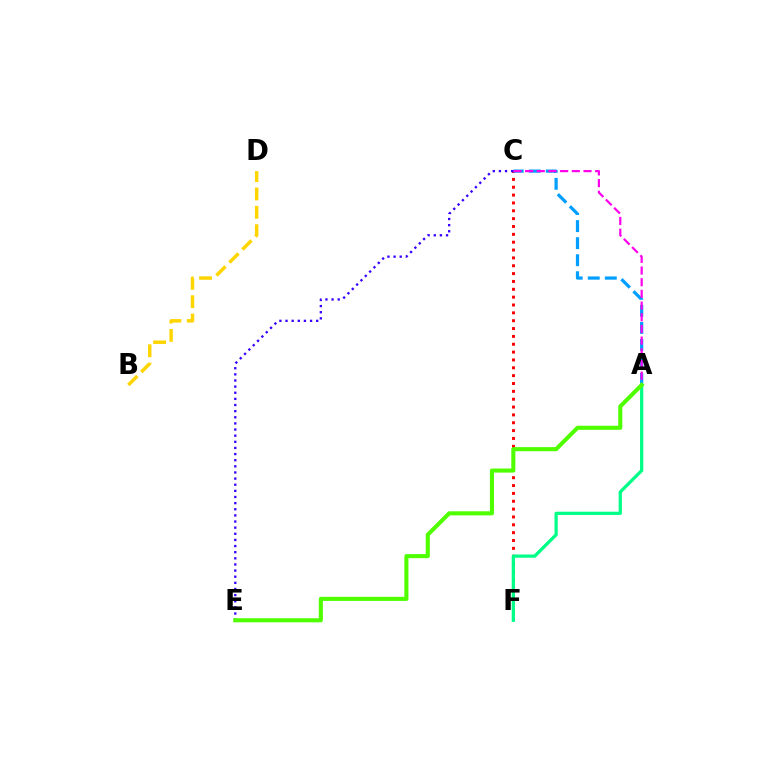{('C', 'F'): [{'color': '#ff0000', 'line_style': 'dotted', 'thickness': 2.13}], ('A', 'C'): [{'color': '#009eff', 'line_style': 'dashed', 'thickness': 2.32}, {'color': '#ff00ed', 'line_style': 'dashed', 'thickness': 1.59}], ('C', 'E'): [{'color': '#3700ff', 'line_style': 'dotted', 'thickness': 1.67}], ('B', 'D'): [{'color': '#ffd500', 'line_style': 'dashed', 'thickness': 2.49}], ('A', 'F'): [{'color': '#00ff86', 'line_style': 'solid', 'thickness': 2.33}], ('A', 'E'): [{'color': '#4fff00', 'line_style': 'solid', 'thickness': 2.94}]}